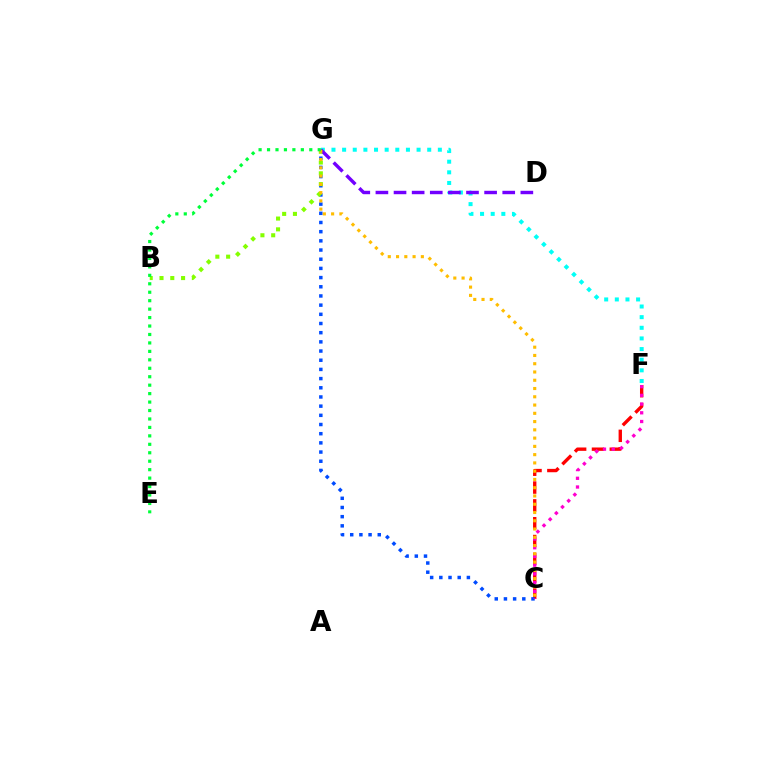{('C', 'F'): [{'color': '#ff0000', 'line_style': 'dashed', 'thickness': 2.42}, {'color': '#ff00cf', 'line_style': 'dotted', 'thickness': 2.37}], ('C', 'G'): [{'color': '#004bff', 'line_style': 'dotted', 'thickness': 2.49}, {'color': '#ffbd00', 'line_style': 'dotted', 'thickness': 2.25}], ('B', 'G'): [{'color': '#84ff00', 'line_style': 'dotted', 'thickness': 2.93}], ('F', 'G'): [{'color': '#00fff6', 'line_style': 'dotted', 'thickness': 2.89}], ('D', 'G'): [{'color': '#7200ff', 'line_style': 'dashed', 'thickness': 2.46}], ('E', 'G'): [{'color': '#00ff39', 'line_style': 'dotted', 'thickness': 2.3}]}